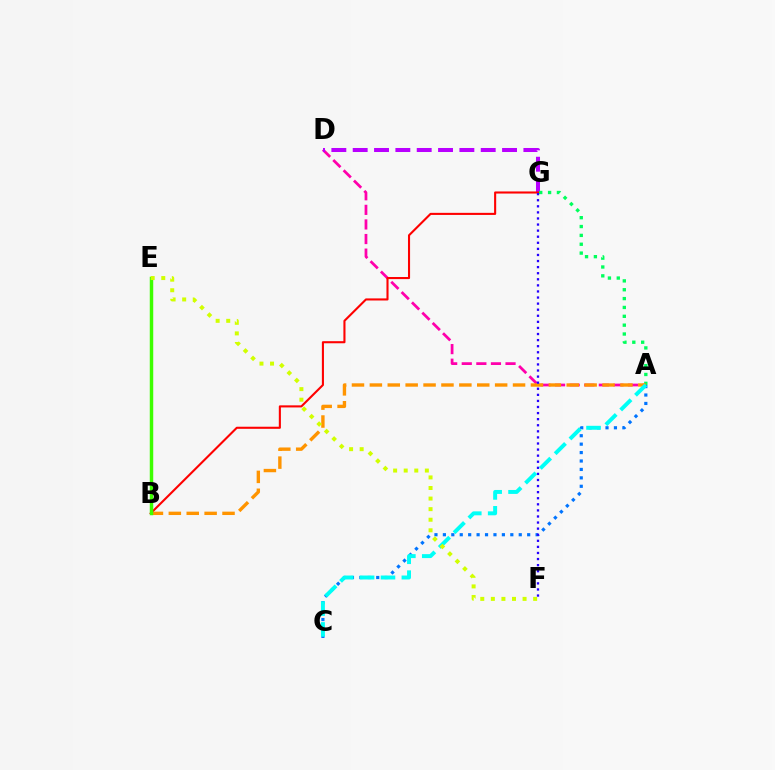{('A', 'D'): [{'color': '#ff00ac', 'line_style': 'dashed', 'thickness': 1.98}], ('D', 'G'): [{'color': '#b900ff', 'line_style': 'dashed', 'thickness': 2.9}], ('B', 'G'): [{'color': '#ff0000', 'line_style': 'solid', 'thickness': 1.51}], ('A', 'G'): [{'color': '#00ff5c', 'line_style': 'dotted', 'thickness': 2.41}], ('A', 'C'): [{'color': '#0074ff', 'line_style': 'dotted', 'thickness': 2.29}, {'color': '#00fff6', 'line_style': 'dashed', 'thickness': 2.84}], ('A', 'B'): [{'color': '#ff9400', 'line_style': 'dashed', 'thickness': 2.43}], ('B', 'E'): [{'color': '#3dff00', 'line_style': 'solid', 'thickness': 2.5}], ('F', 'G'): [{'color': '#2500ff', 'line_style': 'dotted', 'thickness': 1.65}], ('E', 'F'): [{'color': '#d1ff00', 'line_style': 'dotted', 'thickness': 2.87}]}